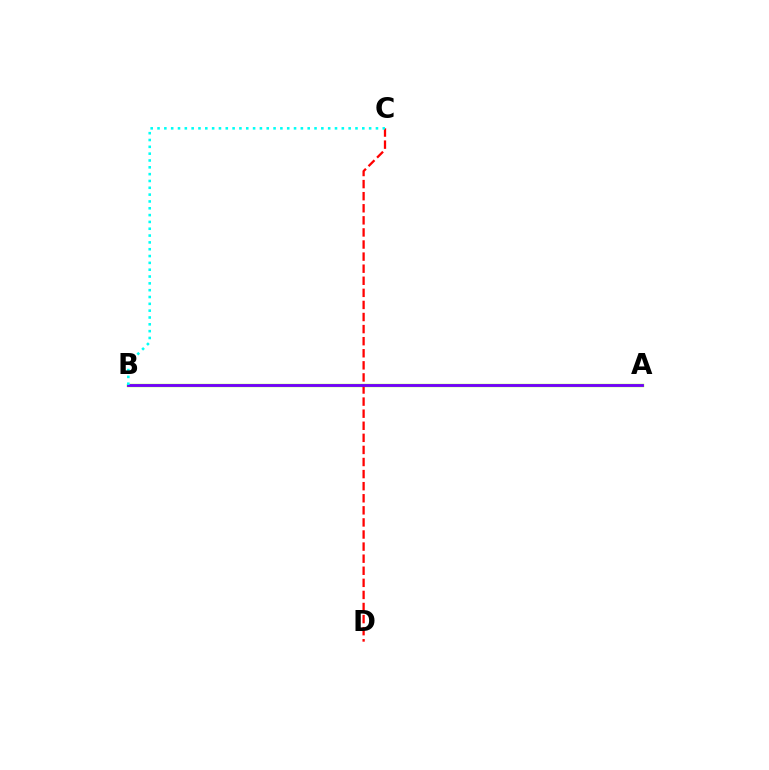{('A', 'B'): [{'color': '#84ff00', 'line_style': 'solid', 'thickness': 2.41}, {'color': '#7200ff', 'line_style': 'solid', 'thickness': 2.03}], ('C', 'D'): [{'color': '#ff0000', 'line_style': 'dashed', 'thickness': 1.64}], ('B', 'C'): [{'color': '#00fff6', 'line_style': 'dotted', 'thickness': 1.85}]}